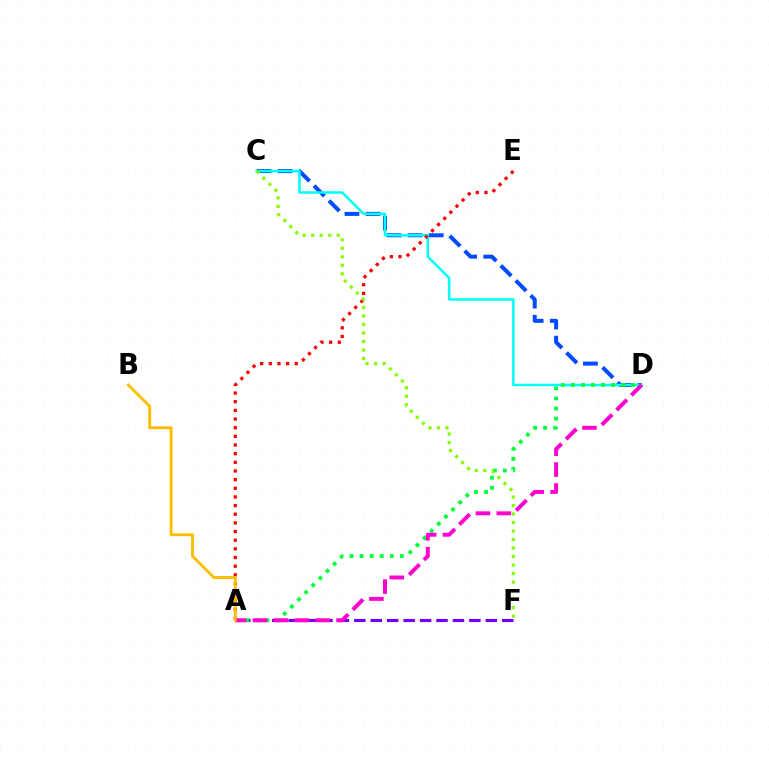{('C', 'D'): [{'color': '#004bff', 'line_style': 'dashed', 'thickness': 2.87}, {'color': '#00fff6', 'line_style': 'solid', 'thickness': 1.8}], ('A', 'F'): [{'color': '#7200ff', 'line_style': 'dashed', 'thickness': 2.23}], ('A', 'E'): [{'color': '#ff0000', 'line_style': 'dotted', 'thickness': 2.35}], ('A', 'D'): [{'color': '#00ff39', 'line_style': 'dotted', 'thickness': 2.74}, {'color': '#ff00cf', 'line_style': 'dashed', 'thickness': 2.84}], ('A', 'B'): [{'color': '#ffbd00', 'line_style': 'solid', 'thickness': 2.06}], ('C', 'F'): [{'color': '#84ff00', 'line_style': 'dotted', 'thickness': 2.31}]}